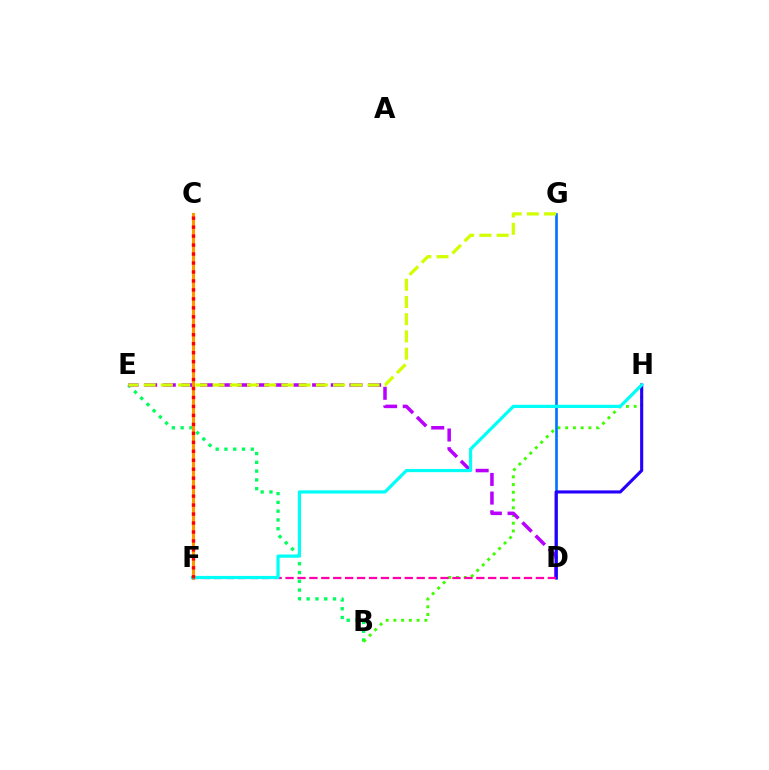{('B', 'E'): [{'color': '#00ff5c', 'line_style': 'dotted', 'thickness': 2.38}], ('B', 'H'): [{'color': '#3dff00', 'line_style': 'dotted', 'thickness': 2.1}], ('D', 'E'): [{'color': '#b900ff', 'line_style': 'dashed', 'thickness': 2.54}], ('D', 'G'): [{'color': '#0074ff', 'line_style': 'solid', 'thickness': 1.9}], ('C', 'F'): [{'color': '#ff9400', 'line_style': 'solid', 'thickness': 2.22}, {'color': '#ff0000', 'line_style': 'dotted', 'thickness': 2.44}], ('E', 'G'): [{'color': '#d1ff00', 'line_style': 'dashed', 'thickness': 2.34}], ('D', 'H'): [{'color': '#2500ff', 'line_style': 'solid', 'thickness': 2.24}], ('D', 'F'): [{'color': '#ff00ac', 'line_style': 'dashed', 'thickness': 1.62}], ('F', 'H'): [{'color': '#00fff6', 'line_style': 'solid', 'thickness': 2.31}]}